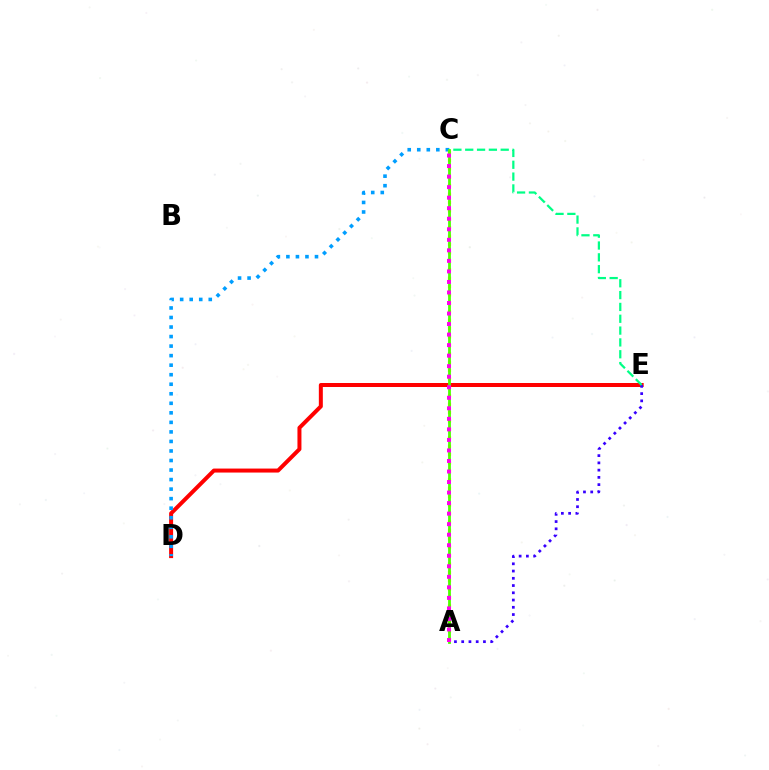{('D', 'E'): [{'color': '#ff0000', 'line_style': 'solid', 'thickness': 2.87}], ('A', 'E'): [{'color': '#3700ff', 'line_style': 'dotted', 'thickness': 1.97}], ('C', 'D'): [{'color': '#009eff', 'line_style': 'dotted', 'thickness': 2.59}], ('A', 'C'): [{'color': '#ffd500', 'line_style': 'dotted', 'thickness': 2.28}, {'color': '#4fff00', 'line_style': 'solid', 'thickness': 2.02}, {'color': '#ff00ed', 'line_style': 'dotted', 'thickness': 2.86}], ('C', 'E'): [{'color': '#00ff86', 'line_style': 'dashed', 'thickness': 1.61}]}